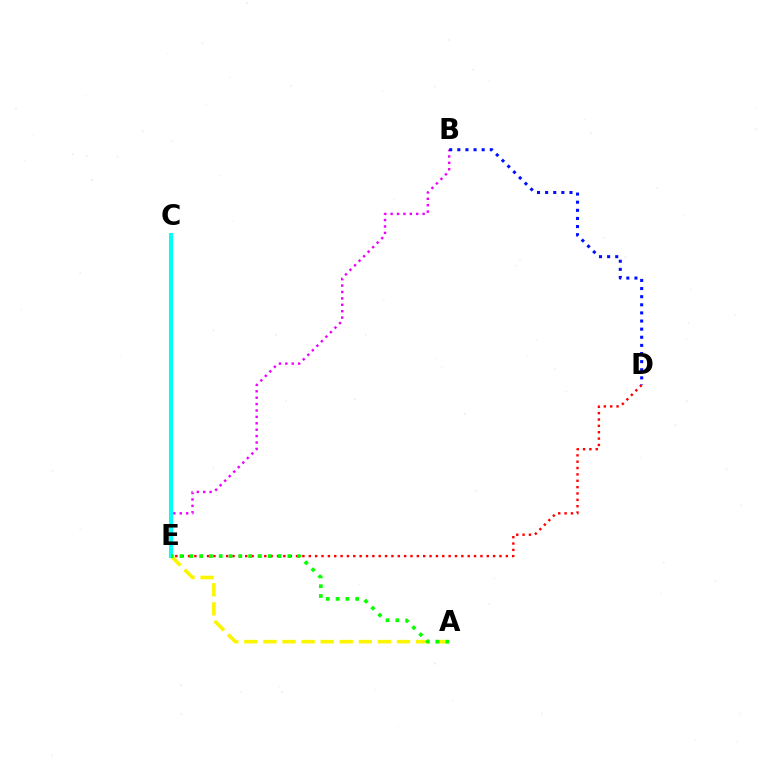{('A', 'E'): [{'color': '#fcf500', 'line_style': 'dashed', 'thickness': 2.59}, {'color': '#08ff00', 'line_style': 'dotted', 'thickness': 2.66}], ('B', 'E'): [{'color': '#ee00ff', 'line_style': 'dotted', 'thickness': 1.74}], ('C', 'E'): [{'color': '#00fff6', 'line_style': 'solid', 'thickness': 2.94}], ('D', 'E'): [{'color': '#ff0000', 'line_style': 'dotted', 'thickness': 1.73}], ('B', 'D'): [{'color': '#0010ff', 'line_style': 'dotted', 'thickness': 2.21}]}